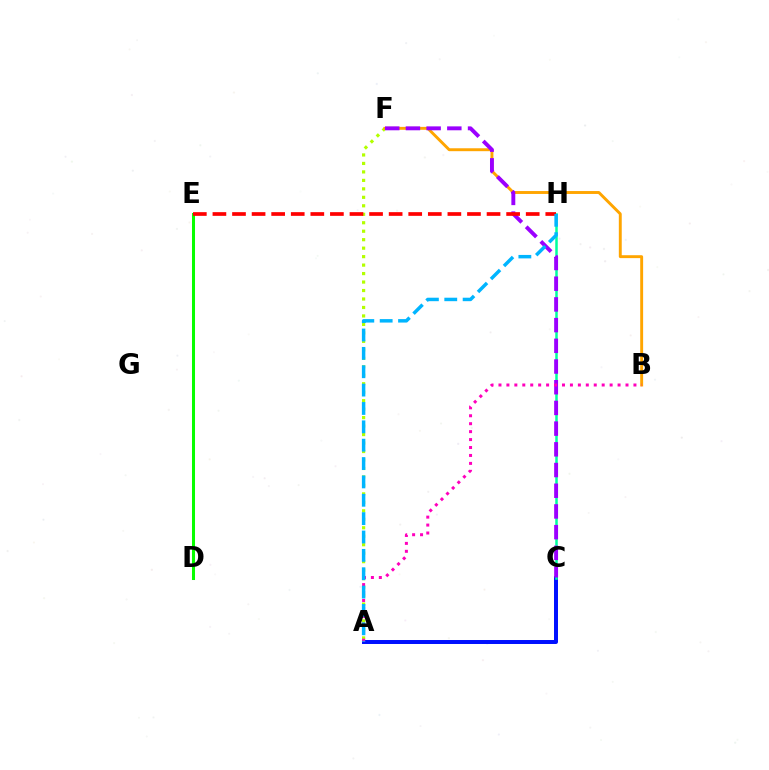{('A', 'F'): [{'color': '#b3ff00', 'line_style': 'dotted', 'thickness': 2.3}], ('B', 'F'): [{'color': '#ffa500', 'line_style': 'solid', 'thickness': 2.1}], ('D', 'E'): [{'color': '#08ff00', 'line_style': 'solid', 'thickness': 2.18}], ('A', 'C'): [{'color': '#0010ff', 'line_style': 'solid', 'thickness': 2.86}], ('C', 'H'): [{'color': '#00ff9d', 'line_style': 'solid', 'thickness': 1.8}], ('C', 'F'): [{'color': '#9b00ff', 'line_style': 'dashed', 'thickness': 2.81}], ('E', 'H'): [{'color': '#ff0000', 'line_style': 'dashed', 'thickness': 2.66}], ('A', 'B'): [{'color': '#ff00bd', 'line_style': 'dotted', 'thickness': 2.16}], ('A', 'H'): [{'color': '#00b5ff', 'line_style': 'dashed', 'thickness': 2.49}]}